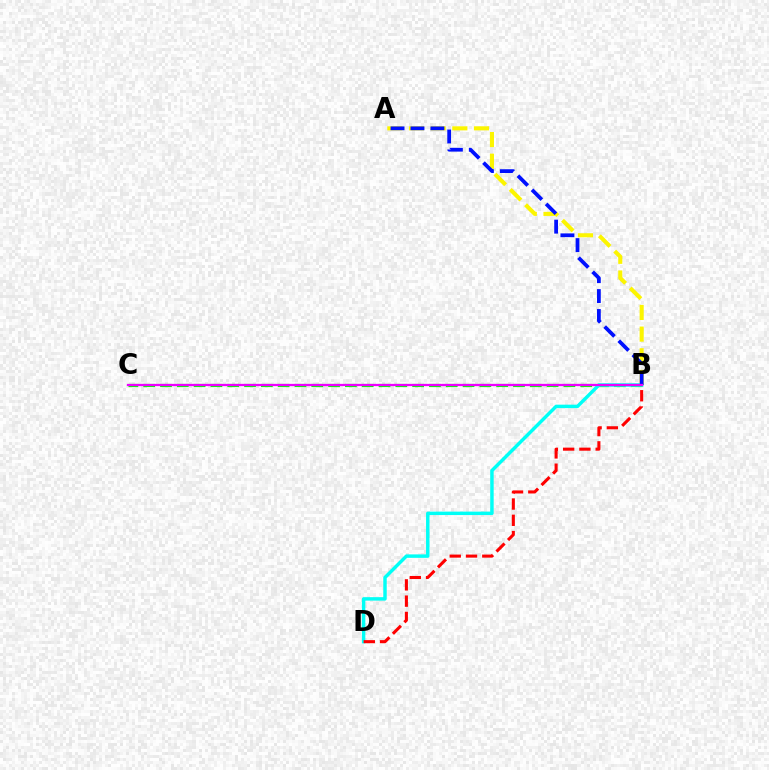{('A', 'B'): [{'color': '#fcf500', 'line_style': 'dashed', 'thickness': 2.94}, {'color': '#0010ff', 'line_style': 'dashed', 'thickness': 2.71}], ('B', 'C'): [{'color': '#08ff00', 'line_style': 'dashed', 'thickness': 2.28}, {'color': '#ee00ff', 'line_style': 'solid', 'thickness': 1.63}], ('B', 'D'): [{'color': '#00fff6', 'line_style': 'solid', 'thickness': 2.48}, {'color': '#ff0000', 'line_style': 'dashed', 'thickness': 2.21}]}